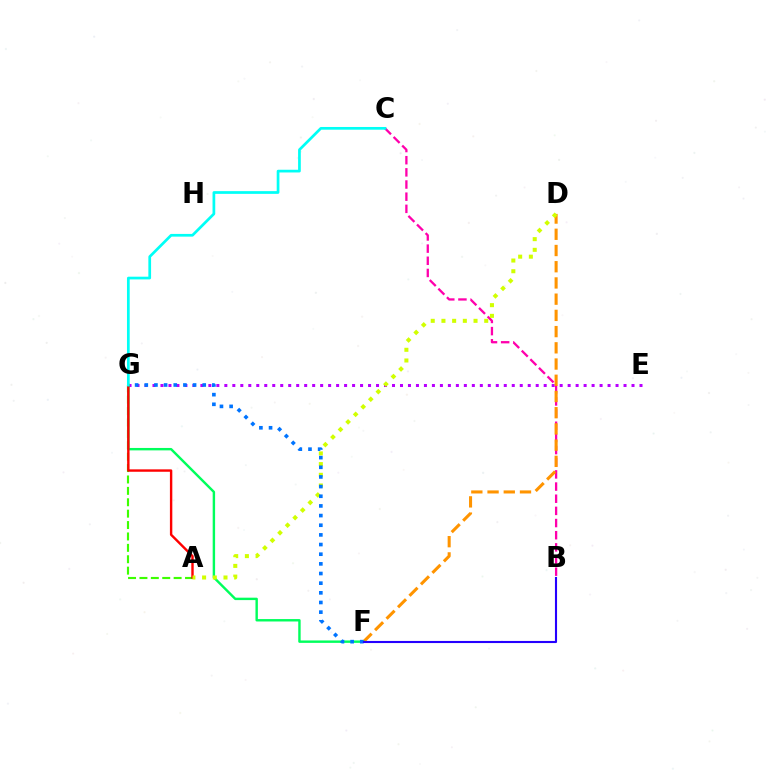{('B', 'C'): [{'color': '#ff00ac', 'line_style': 'dashed', 'thickness': 1.65}], ('E', 'G'): [{'color': '#b900ff', 'line_style': 'dotted', 'thickness': 2.17}], ('D', 'F'): [{'color': '#ff9400', 'line_style': 'dashed', 'thickness': 2.2}], ('A', 'G'): [{'color': '#3dff00', 'line_style': 'dashed', 'thickness': 1.55}, {'color': '#ff0000', 'line_style': 'solid', 'thickness': 1.73}], ('F', 'G'): [{'color': '#00ff5c', 'line_style': 'solid', 'thickness': 1.74}, {'color': '#0074ff', 'line_style': 'dotted', 'thickness': 2.62}], ('A', 'D'): [{'color': '#d1ff00', 'line_style': 'dotted', 'thickness': 2.91}], ('C', 'G'): [{'color': '#00fff6', 'line_style': 'solid', 'thickness': 1.96}], ('B', 'F'): [{'color': '#2500ff', 'line_style': 'solid', 'thickness': 1.52}]}